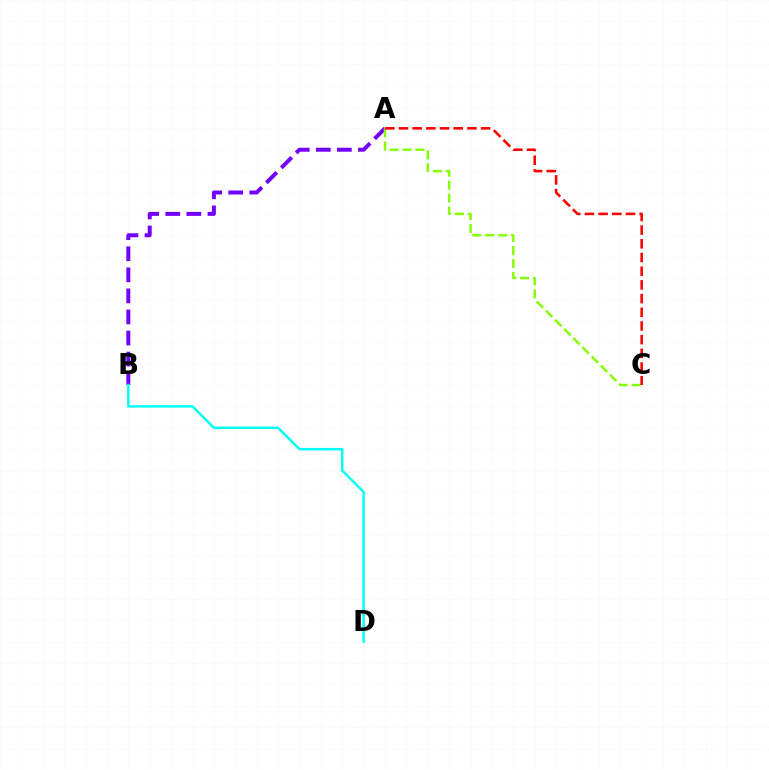{('A', 'B'): [{'color': '#7200ff', 'line_style': 'dashed', 'thickness': 2.86}], ('A', 'C'): [{'color': '#84ff00', 'line_style': 'dashed', 'thickness': 1.76}, {'color': '#ff0000', 'line_style': 'dashed', 'thickness': 1.86}], ('B', 'D'): [{'color': '#00fff6', 'line_style': 'solid', 'thickness': 1.77}]}